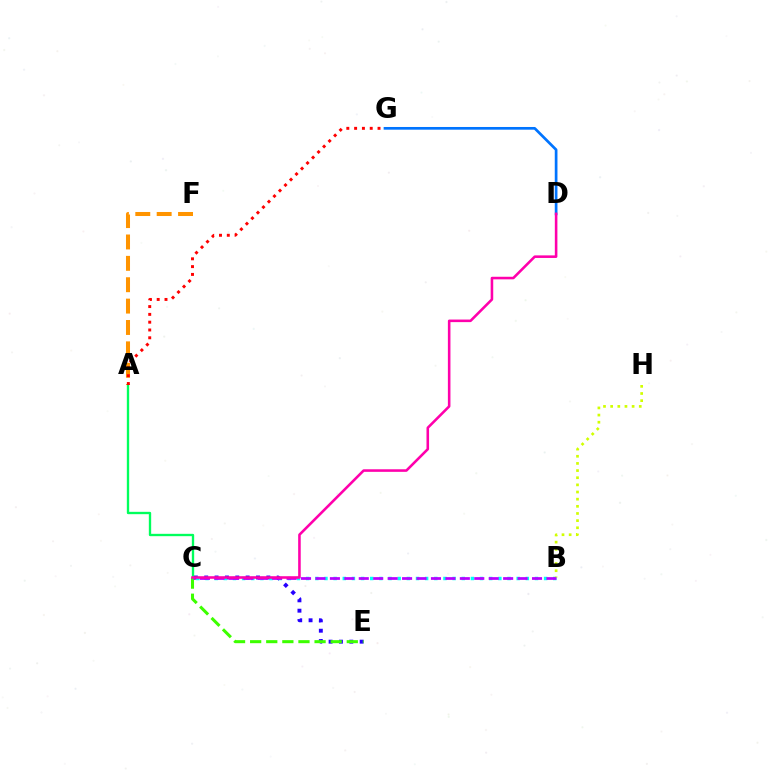{('A', 'F'): [{'color': '#ff9400', 'line_style': 'dashed', 'thickness': 2.9}], ('C', 'E'): [{'color': '#2500ff', 'line_style': 'dotted', 'thickness': 2.81}, {'color': '#3dff00', 'line_style': 'dashed', 'thickness': 2.19}], ('B', 'C'): [{'color': '#00fff6', 'line_style': 'dotted', 'thickness': 2.49}, {'color': '#b900ff', 'line_style': 'dashed', 'thickness': 1.96}], ('D', 'G'): [{'color': '#0074ff', 'line_style': 'solid', 'thickness': 1.95}], ('B', 'H'): [{'color': '#d1ff00', 'line_style': 'dotted', 'thickness': 1.94}], ('A', 'C'): [{'color': '#00ff5c', 'line_style': 'solid', 'thickness': 1.69}], ('C', 'D'): [{'color': '#ff00ac', 'line_style': 'solid', 'thickness': 1.85}], ('A', 'G'): [{'color': '#ff0000', 'line_style': 'dotted', 'thickness': 2.12}]}